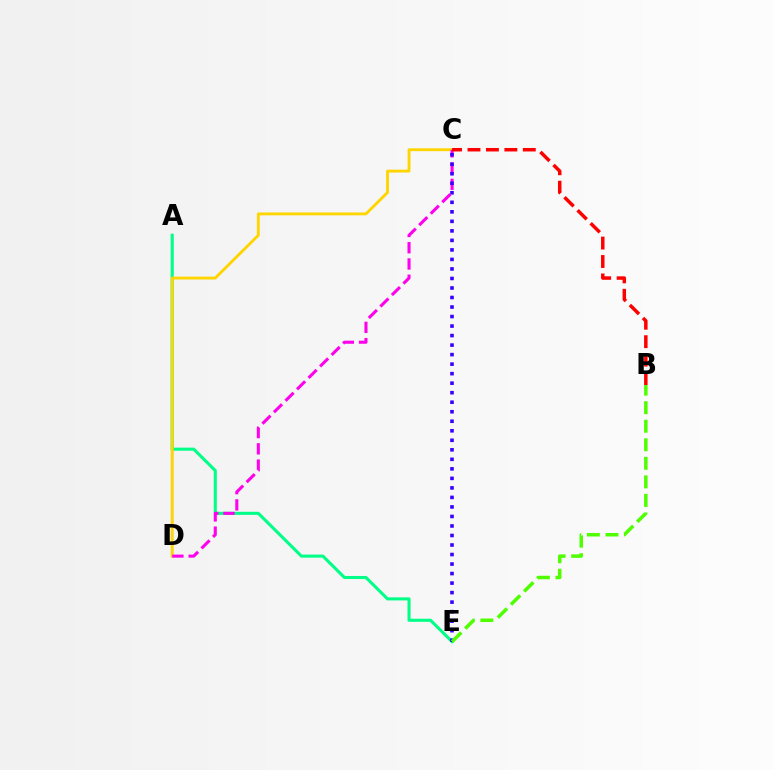{('A', 'D'): [{'color': '#009eff', 'line_style': 'solid', 'thickness': 1.51}], ('A', 'E'): [{'color': '#00ff86', 'line_style': 'solid', 'thickness': 2.2}], ('C', 'D'): [{'color': '#ffd500', 'line_style': 'solid', 'thickness': 2.07}, {'color': '#ff00ed', 'line_style': 'dashed', 'thickness': 2.21}], ('C', 'E'): [{'color': '#3700ff', 'line_style': 'dotted', 'thickness': 2.59}], ('B', 'C'): [{'color': '#ff0000', 'line_style': 'dashed', 'thickness': 2.51}], ('B', 'E'): [{'color': '#4fff00', 'line_style': 'dashed', 'thickness': 2.52}]}